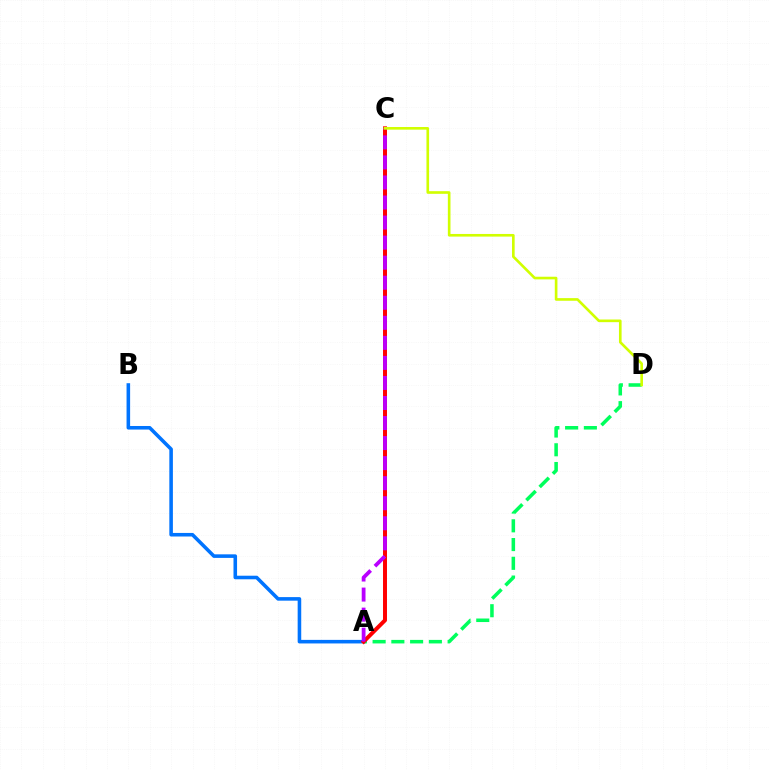{('A', 'B'): [{'color': '#0074ff', 'line_style': 'solid', 'thickness': 2.57}], ('A', 'D'): [{'color': '#00ff5c', 'line_style': 'dashed', 'thickness': 2.55}], ('A', 'C'): [{'color': '#ff0000', 'line_style': 'solid', 'thickness': 2.86}, {'color': '#b900ff', 'line_style': 'dashed', 'thickness': 2.72}], ('C', 'D'): [{'color': '#d1ff00', 'line_style': 'solid', 'thickness': 1.9}]}